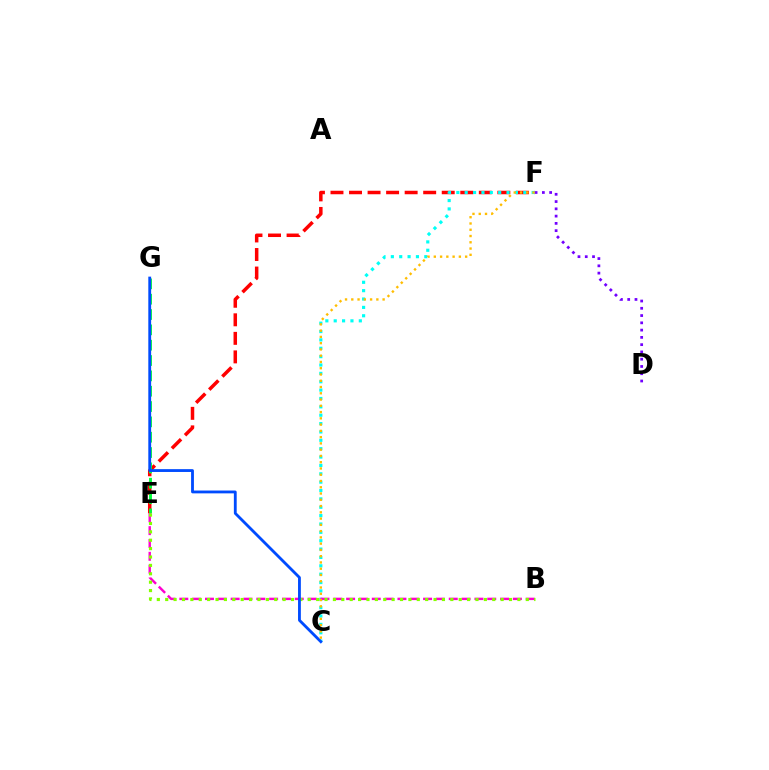{('E', 'F'): [{'color': '#ff0000', 'line_style': 'dashed', 'thickness': 2.52}], ('C', 'F'): [{'color': '#00fff6', 'line_style': 'dotted', 'thickness': 2.27}, {'color': '#ffbd00', 'line_style': 'dotted', 'thickness': 1.7}], ('E', 'G'): [{'color': '#00ff39', 'line_style': 'dashed', 'thickness': 2.08}], ('B', 'E'): [{'color': '#ff00cf', 'line_style': 'dashed', 'thickness': 1.74}, {'color': '#84ff00', 'line_style': 'dotted', 'thickness': 2.28}], ('C', 'G'): [{'color': '#004bff', 'line_style': 'solid', 'thickness': 2.04}], ('D', 'F'): [{'color': '#7200ff', 'line_style': 'dotted', 'thickness': 1.98}]}